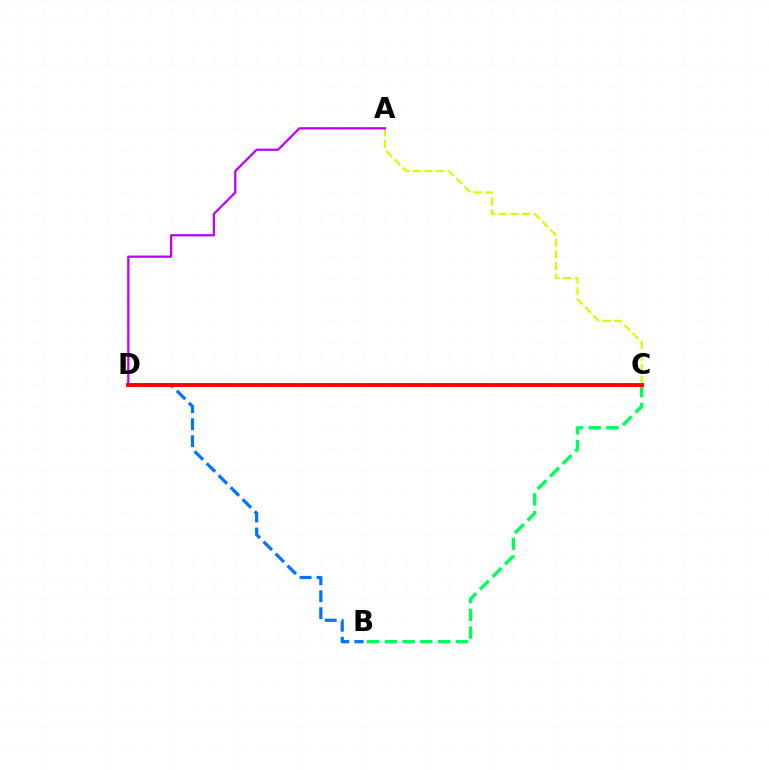{('A', 'C'): [{'color': '#d1ff00', 'line_style': 'dashed', 'thickness': 1.58}], ('B', 'C'): [{'color': '#00ff5c', 'line_style': 'dashed', 'thickness': 2.41}], ('B', 'D'): [{'color': '#0074ff', 'line_style': 'dashed', 'thickness': 2.31}], ('A', 'D'): [{'color': '#b900ff', 'line_style': 'solid', 'thickness': 1.63}], ('C', 'D'): [{'color': '#ff0000', 'line_style': 'solid', 'thickness': 2.78}]}